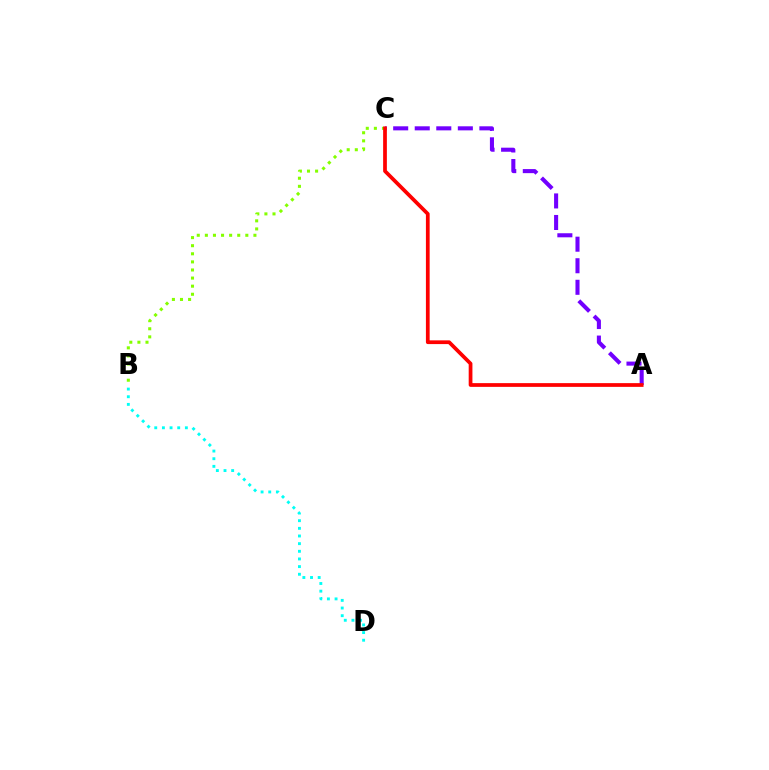{('B', 'C'): [{'color': '#84ff00', 'line_style': 'dotted', 'thickness': 2.2}], ('A', 'C'): [{'color': '#7200ff', 'line_style': 'dashed', 'thickness': 2.93}, {'color': '#ff0000', 'line_style': 'solid', 'thickness': 2.69}], ('B', 'D'): [{'color': '#00fff6', 'line_style': 'dotted', 'thickness': 2.08}]}